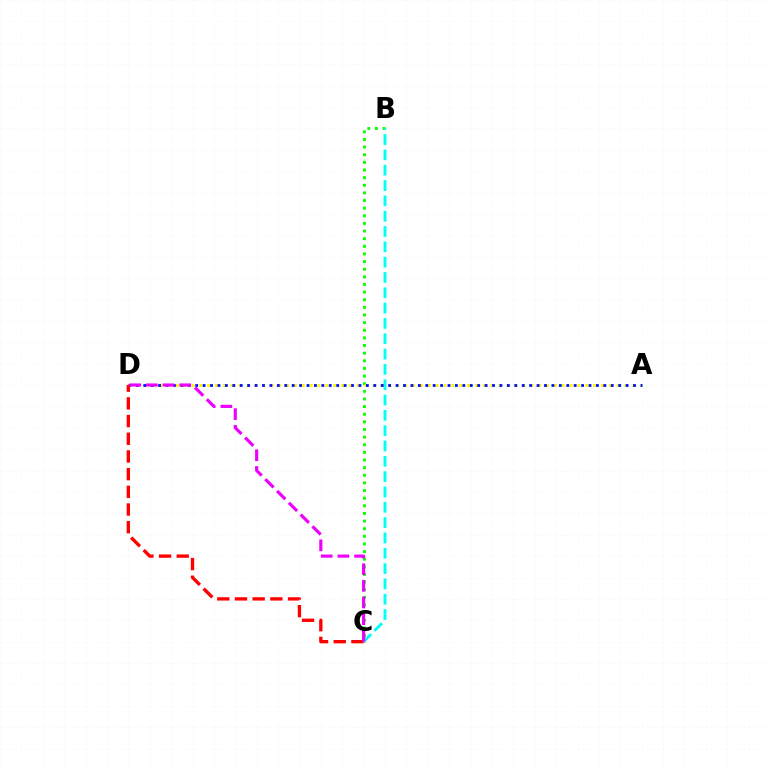{('B', 'C'): [{'color': '#08ff00', 'line_style': 'dotted', 'thickness': 2.07}, {'color': '#00fff6', 'line_style': 'dashed', 'thickness': 2.08}], ('A', 'D'): [{'color': '#fcf500', 'line_style': 'dotted', 'thickness': 2.14}, {'color': '#0010ff', 'line_style': 'dotted', 'thickness': 2.02}], ('C', 'D'): [{'color': '#ff0000', 'line_style': 'dashed', 'thickness': 2.4}, {'color': '#ee00ff', 'line_style': 'dashed', 'thickness': 2.26}]}